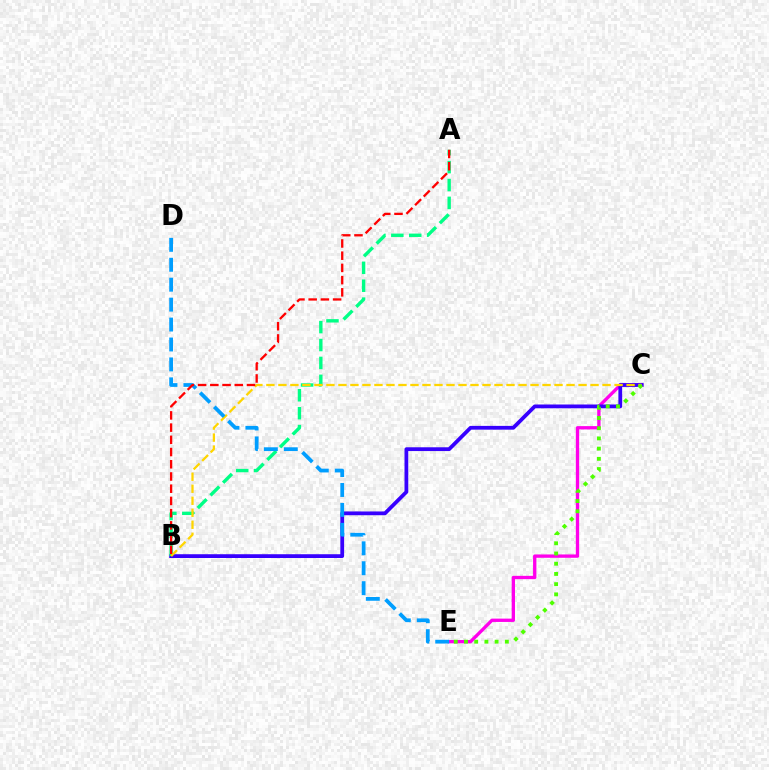{('C', 'E'): [{'color': '#ff00ed', 'line_style': 'solid', 'thickness': 2.4}, {'color': '#4fff00', 'line_style': 'dotted', 'thickness': 2.78}], ('B', 'C'): [{'color': '#3700ff', 'line_style': 'solid', 'thickness': 2.72}, {'color': '#ffd500', 'line_style': 'dashed', 'thickness': 1.63}], ('A', 'B'): [{'color': '#00ff86', 'line_style': 'dashed', 'thickness': 2.43}, {'color': '#ff0000', 'line_style': 'dashed', 'thickness': 1.66}], ('D', 'E'): [{'color': '#009eff', 'line_style': 'dashed', 'thickness': 2.71}]}